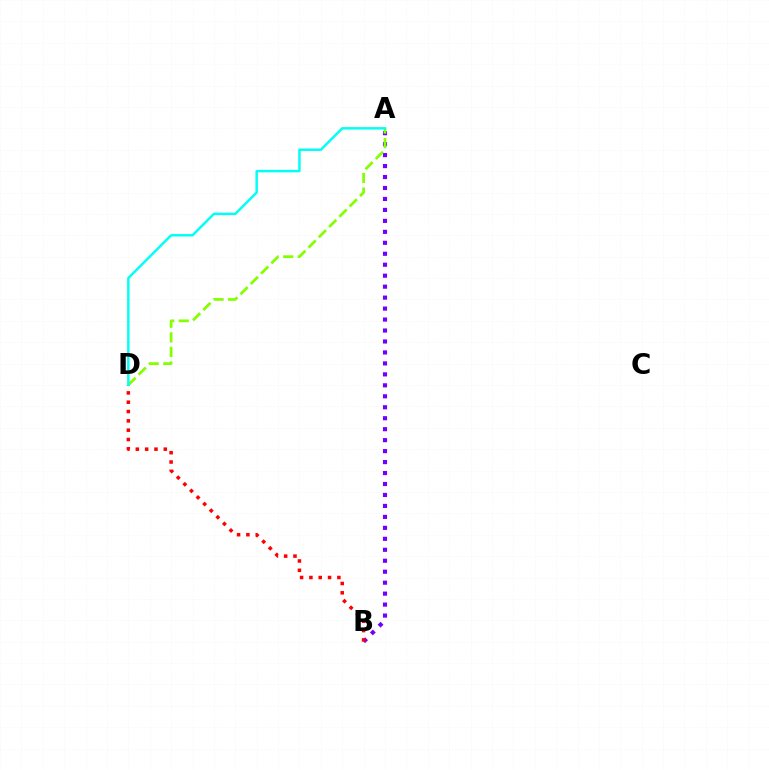{('A', 'B'): [{'color': '#7200ff', 'line_style': 'dotted', 'thickness': 2.98}], ('A', 'D'): [{'color': '#84ff00', 'line_style': 'dashed', 'thickness': 1.98}, {'color': '#00fff6', 'line_style': 'solid', 'thickness': 1.77}], ('B', 'D'): [{'color': '#ff0000', 'line_style': 'dotted', 'thickness': 2.53}]}